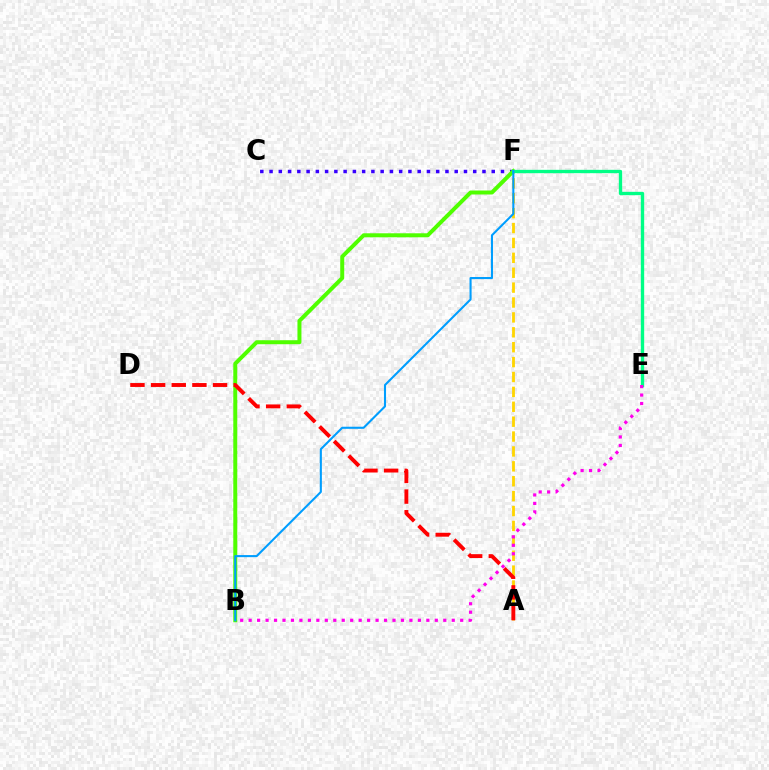{('A', 'F'): [{'color': '#ffd500', 'line_style': 'dashed', 'thickness': 2.02}], ('C', 'F'): [{'color': '#3700ff', 'line_style': 'dotted', 'thickness': 2.52}], ('B', 'F'): [{'color': '#4fff00', 'line_style': 'solid', 'thickness': 2.87}, {'color': '#009eff', 'line_style': 'solid', 'thickness': 1.5}], ('E', 'F'): [{'color': '#00ff86', 'line_style': 'solid', 'thickness': 2.4}], ('A', 'D'): [{'color': '#ff0000', 'line_style': 'dashed', 'thickness': 2.81}], ('B', 'E'): [{'color': '#ff00ed', 'line_style': 'dotted', 'thickness': 2.3}]}